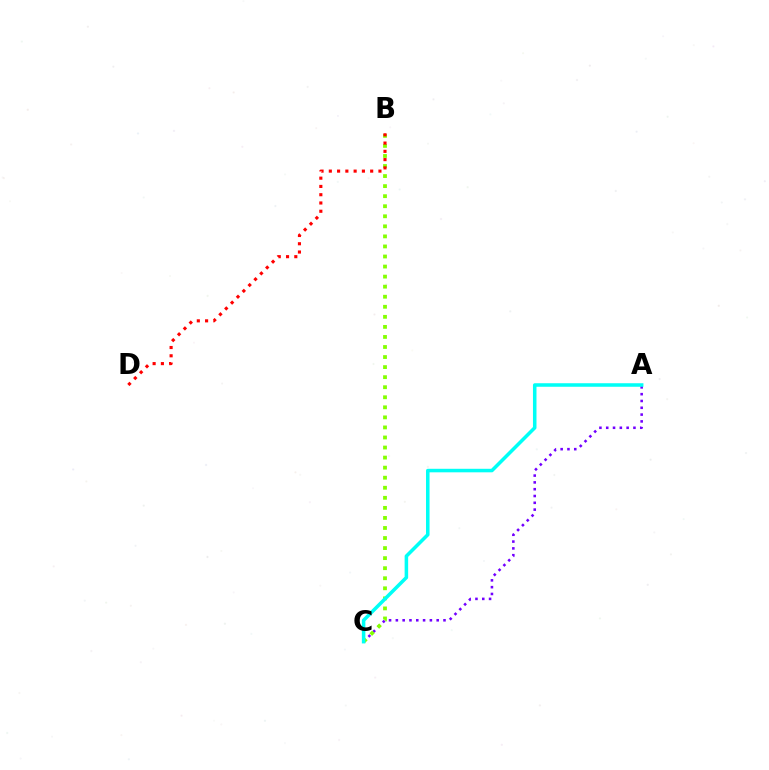{('A', 'C'): [{'color': '#7200ff', 'line_style': 'dotted', 'thickness': 1.85}, {'color': '#00fff6', 'line_style': 'solid', 'thickness': 2.54}], ('B', 'C'): [{'color': '#84ff00', 'line_style': 'dotted', 'thickness': 2.73}], ('B', 'D'): [{'color': '#ff0000', 'line_style': 'dotted', 'thickness': 2.25}]}